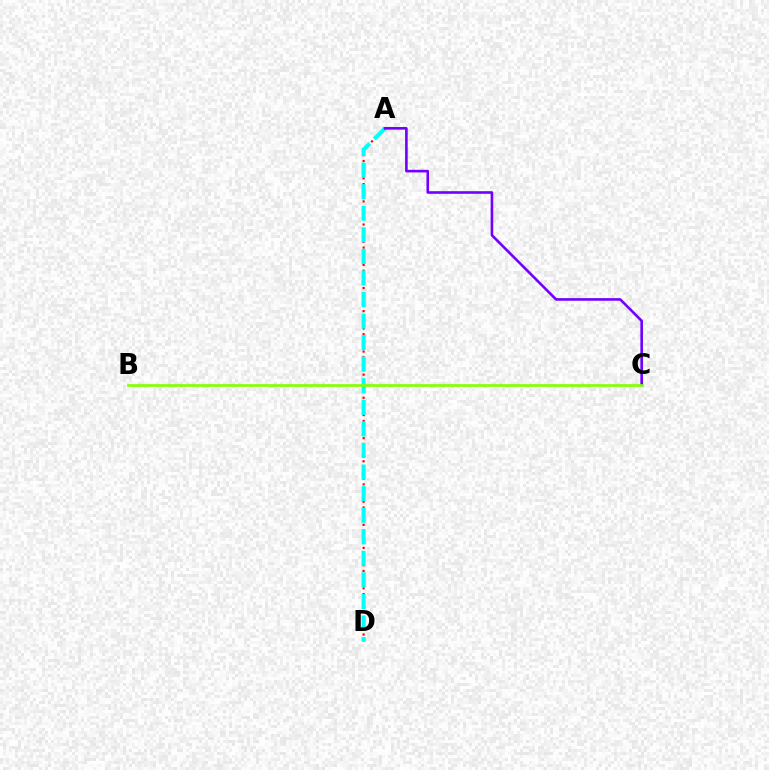{('A', 'D'): [{'color': '#ff0000', 'line_style': 'dotted', 'thickness': 1.57}, {'color': '#00fff6', 'line_style': 'dashed', 'thickness': 2.93}], ('A', 'C'): [{'color': '#7200ff', 'line_style': 'solid', 'thickness': 1.88}], ('B', 'C'): [{'color': '#84ff00', 'line_style': 'solid', 'thickness': 1.93}]}